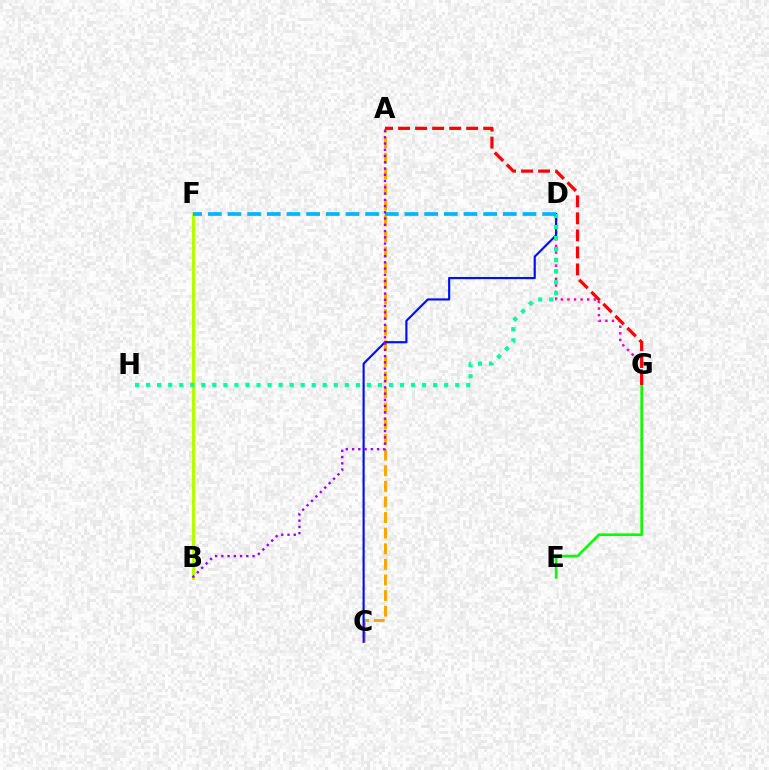{('A', 'C'): [{'color': '#ffa500', 'line_style': 'dashed', 'thickness': 2.12}], ('E', 'G'): [{'color': '#08ff00', 'line_style': 'solid', 'thickness': 1.88}], ('B', 'F'): [{'color': '#b3ff00', 'line_style': 'solid', 'thickness': 2.28}], ('D', 'G'): [{'color': '#ff00bd', 'line_style': 'dotted', 'thickness': 1.79}], ('A', 'G'): [{'color': '#ff0000', 'line_style': 'dashed', 'thickness': 2.31}], ('C', 'D'): [{'color': '#0010ff', 'line_style': 'solid', 'thickness': 1.57}], ('D', 'H'): [{'color': '#00ff9d', 'line_style': 'dotted', 'thickness': 3.0}], ('D', 'F'): [{'color': '#00b5ff', 'line_style': 'dashed', 'thickness': 2.67}], ('A', 'B'): [{'color': '#9b00ff', 'line_style': 'dotted', 'thickness': 1.7}]}